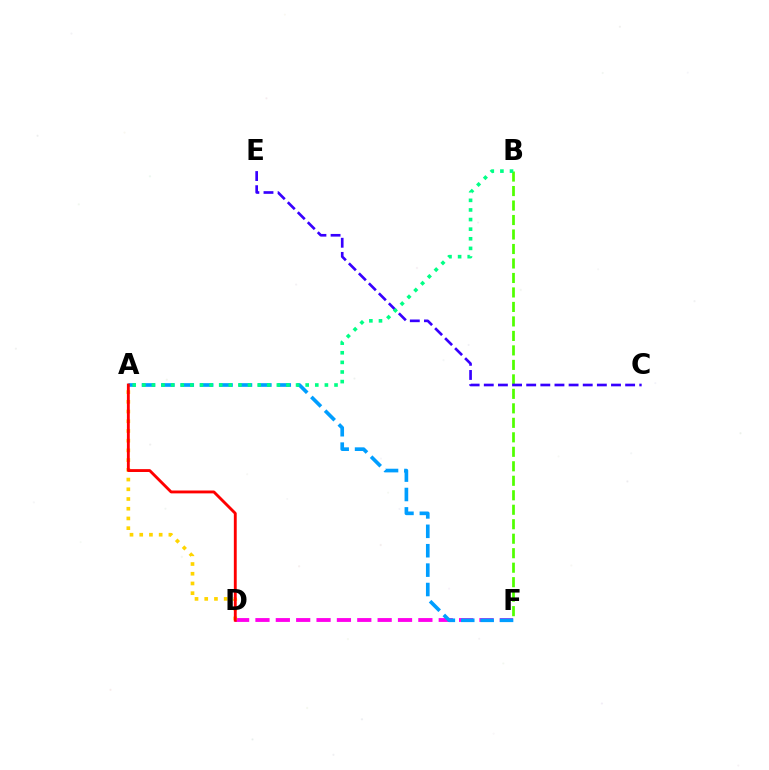{('D', 'F'): [{'color': '#ff00ed', 'line_style': 'dashed', 'thickness': 2.77}], ('A', 'F'): [{'color': '#009eff', 'line_style': 'dashed', 'thickness': 2.64}], ('A', 'D'): [{'color': '#ffd500', 'line_style': 'dotted', 'thickness': 2.64}, {'color': '#ff0000', 'line_style': 'solid', 'thickness': 2.06}], ('B', 'F'): [{'color': '#4fff00', 'line_style': 'dashed', 'thickness': 1.97}], ('C', 'E'): [{'color': '#3700ff', 'line_style': 'dashed', 'thickness': 1.92}], ('A', 'B'): [{'color': '#00ff86', 'line_style': 'dotted', 'thickness': 2.61}]}